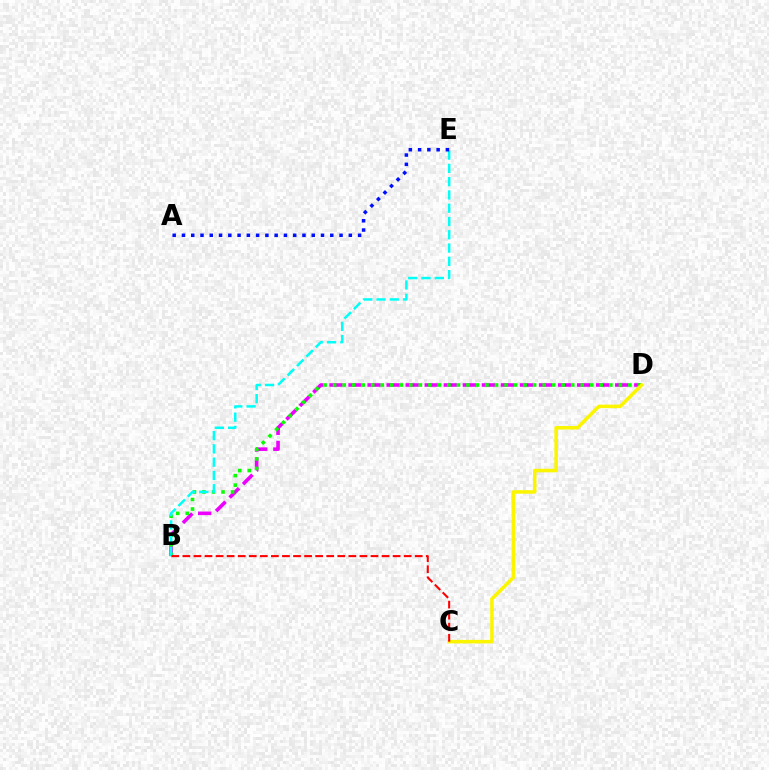{('B', 'D'): [{'color': '#ee00ff', 'line_style': 'dashed', 'thickness': 2.59}, {'color': '#08ff00', 'line_style': 'dotted', 'thickness': 2.59}], ('B', 'E'): [{'color': '#00fff6', 'line_style': 'dashed', 'thickness': 1.8}], ('C', 'D'): [{'color': '#fcf500', 'line_style': 'solid', 'thickness': 2.54}], ('A', 'E'): [{'color': '#0010ff', 'line_style': 'dotted', 'thickness': 2.52}], ('B', 'C'): [{'color': '#ff0000', 'line_style': 'dashed', 'thickness': 1.5}]}